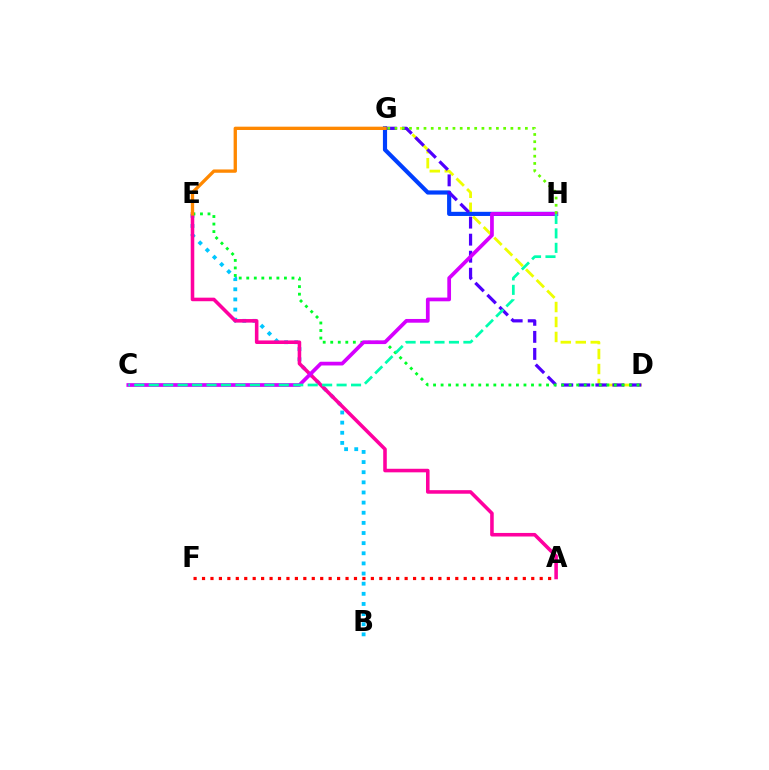{('B', 'E'): [{'color': '#00c7ff', 'line_style': 'dotted', 'thickness': 2.75}], ('D', 'G'): [{'color': '#eeff00', 'line_style': 'dashed', 'thickness': 2.03}, {'color': '#4f00ff', 'line_style': 'dashed', 'thickness': 2.31}], ('G', 'H'): [{'color': '#003fff', 'line_style': 'solid', 'thickness': 3.0}, {'color': '#66ff00', 'line_style': 'dotted', 'thickness': 1.97}], ('A', 'E'): [{'color': '#ff00a0', 'line_style': 'solid', 'thickness': 2.56}], ('D', 'E'): [{'color': '#00ff27', 'line_style': 'dotted', 'thickness': 2.05}], ('C', 'H'): [{'color': '#d600ff', 'line_style': 'solid', 'thickness': 2.68}, {'color': '#00ffaf', 'line_style': 'dashed', 'thickness': 1.96}], ('A', 'F'): [{'color': '#ff0000', 'line_style': 'dotted', 'thickness': 2.29}], ('E', 'G'): [{'color': '#ff8800', 'line_style': 'solid', 'thickness': 2.39}]}